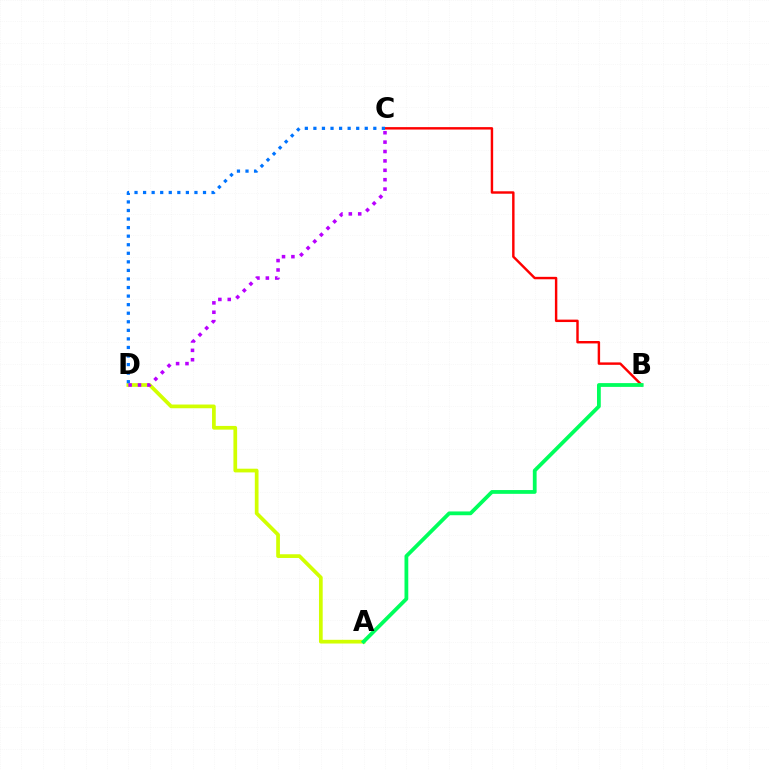{('B', 'C'): [{'color': '#ff0000', 'line_style': 'solid', 'thickness': 1.75}], ('A', 'D'): [{'color': '#d1ff00', 'line_style': 'solid', 'thickness': 2.67}], ('A', 'B'): [{'color': '#00ff5c', 'line_style': 'solid', 'thickness': 2.72}], ('C', 'D'): [{'color': '#0074ff', 'line_style': 'dotted', 'thickness': 2.33}, {'color': '#b900ff', 'line_style': 'dotted', 'thickness': 2.55}]}